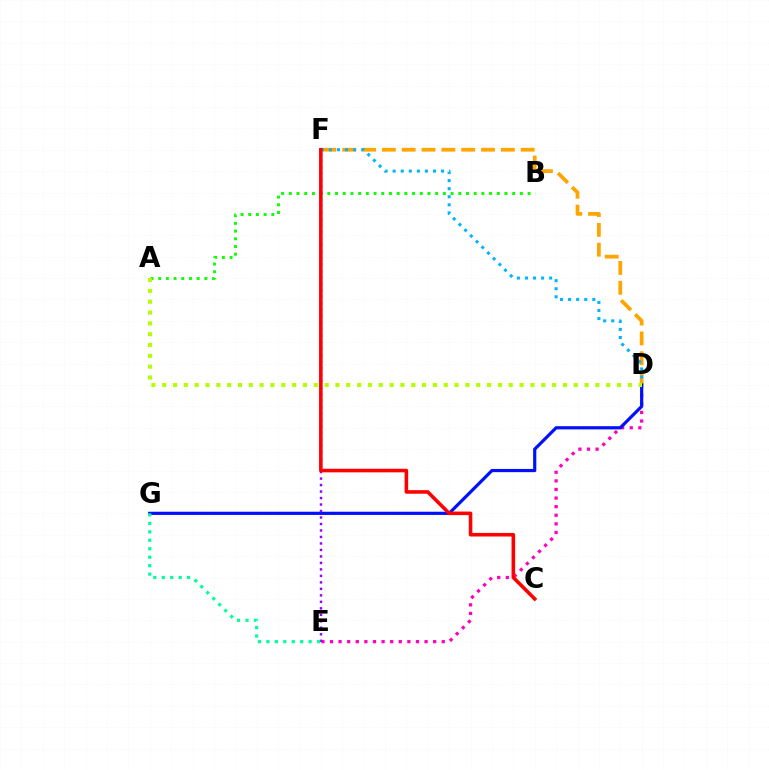{('D', 'F'): [{'color': '#ffa500', 'line_style': 'dashed', 'thickness': 2.69}, {'color': '#00b5ff', 'line_style': 'dotted', 'thickness': 2.19}], ('D', 'E'): [{'color': '#ff00bd', 'line_style': 'dotted', 'thickness': 2.34}], ('A', 'B'): [{'color': '#08ff00', 'line_style': 'dotted', 'thickness': 2.09}], ('D', 'G'): [{'color': '#0010ff', 'line_style': 'solid', 'thickness': 2.3}], ('A', 'D'): [{'color': '#b3ff00', 'line_style': 'dotted', 'thickness': 2.94}], ('E', 'F'): [{'color': '#9b00ff', 'line_style': 'dotted', 'thickness': 1.76}], ('E', 'G'): [{'color': '#00ff9d', 'line_style': 'dotted', 'thickness': 2.3}], ('C', 'F'): [{'color': '#ff0000', 'line_style': 'solid', 'thickness': 2.57}]}